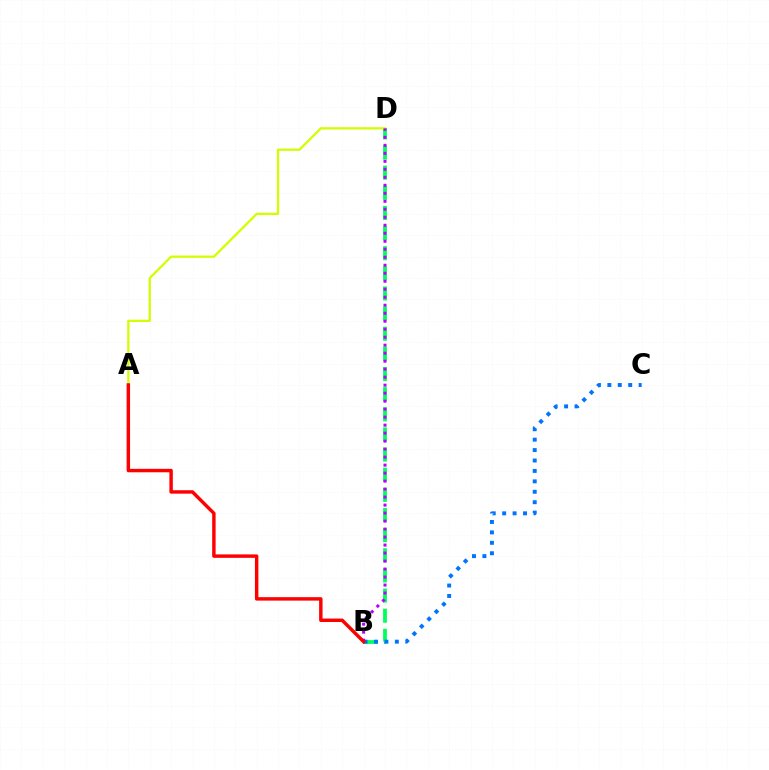{('B', 'D'): [{'color': '#00ff5c', 'line_style': 'dashed', 'thickness': 2.74}, {'color': '#b900ff', 'line_style': 'dotted', 'thickness': 2.17}], ('B', 'C'): [{'color': '#0074ff', 'line_style': 'dotted', 'thickness': 2.83}], ('A', 'D'): [{'color': '#d1ff00', 'line_style': 'solid', 'thickness': 1.64}], ('A', 'B'): [{'color': '#ff0000', 'line_style': 'solid', 'thickness': 2.48}]}